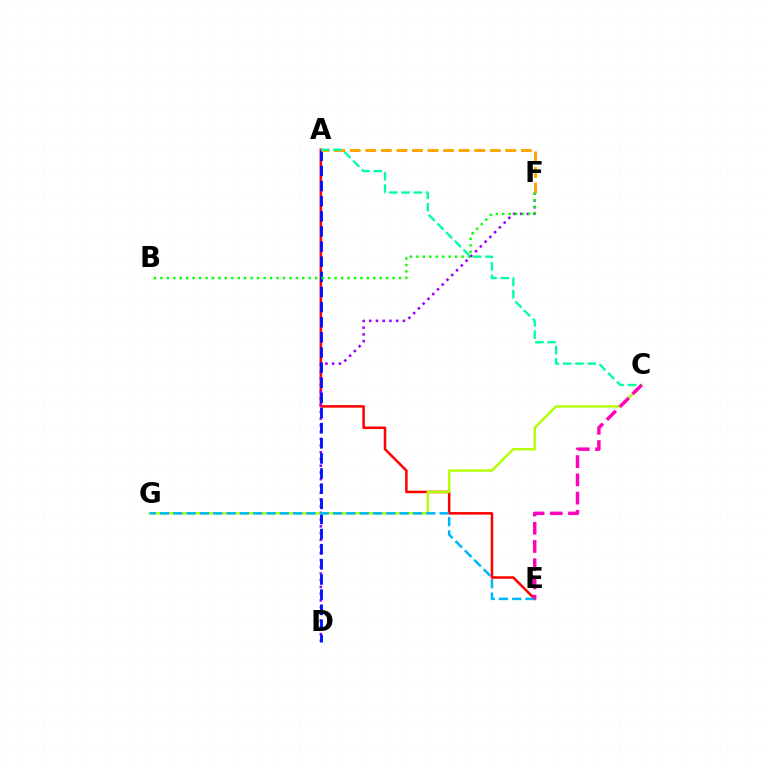{('A', 'E'): [{'color': '#ff0000', 'line_style': 'solid', 'thickness': 1.82}], ('D', 'F'): [{'color': '#9b00ff', 'line_style': 'dotted', 'thickness': 1.83}], ('A', 'D'): [{'color': '#0010ff', 'line_style': 'dashed', 'thickness': 2.06}], ('C', 'G'): [{'color': '#b3ff00', 'line_style': 'solid', 'thickness': 1.72}], ('A', 'F'): [{'color': '#ffa500', 'line_style': 'dashed', 'thickness': 2.11}], ('E', 'G'): [{'color': '#00b5ff', 'line_style': 'dashed', 'thickness': 1.81}], ('A', 'C'): [{'color': '#00ff9d', 'line_style': 'dashed', 'thickness': 1.67}], ('B', 'F'): [{'color': '#08ff00', 'line_style': 'dotted', 'thickness': 1.75}], ('C', 'E'): [{'color': '#ff00bd', 'line_style': 'dashed', 'thickness': 2.48}]}